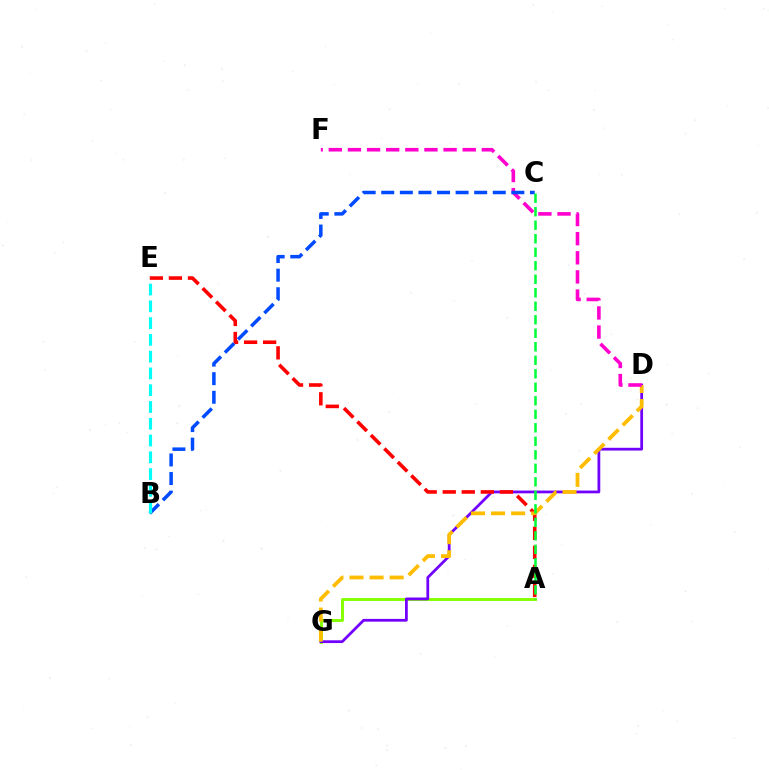{('A', 'G'): [{'color': '#84ff00', 'line_style': 'solid', 'thickness': 2.11}], ('D', 'G'): [{'color': '#7200ff', 'line_style': 'solid', 'thickness': 1.99}, {'color': '#ffbd00', 'line_style': 'dashed', 'thickness': 2.73}], ('A', 'E'): [{'color': '#ff0000', 'line_style': 'dashed', 'thickness': 2.59}], ('D', 'F'): [{'color': '#ff00cf', 'line_style': 'dashed', 'thickness': 2.6}], ('B', 'C'): [{'color': '#004bff', 'line_style': 'dashed', 'thickness': 2.52}], ('B', 'E'): [{'color': '#00fff6', 'line_style': 'dashed', 'thickness': 2.28}], ('A', 'C'): [{'color': '#00ff39', 'line_style': 'dashed', 'thickness': 1.83}]}